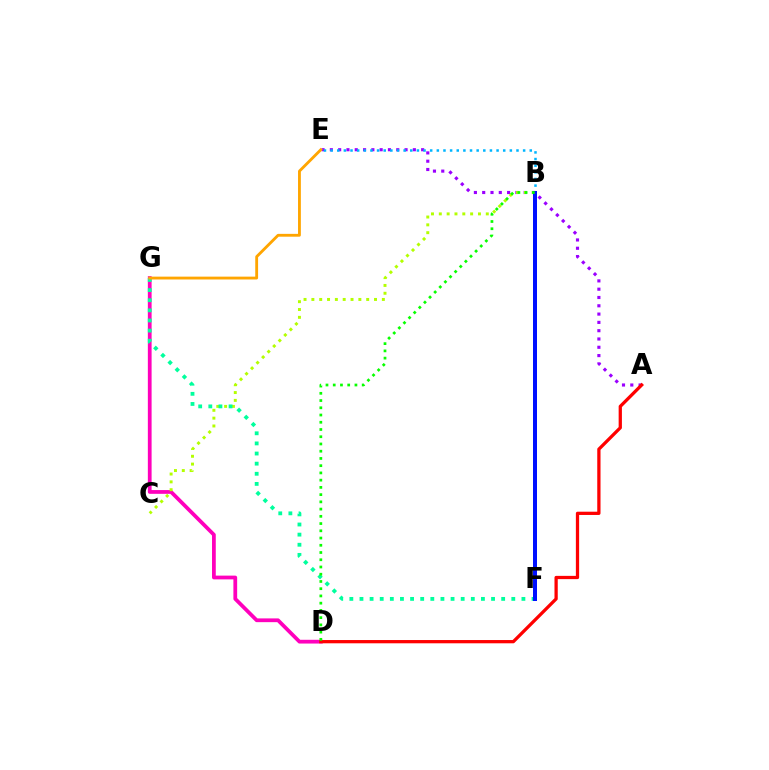{('D', 'G'): [{'color': '#ff00bd', 'line_style': 'solid', 'thickness': 2.7}], ('A', 'E'): [{'color': '#9b00ff', 'line_style': 'dotted', 'thickness': 2.25}], ('B', 'C'): [{'color': '#b3ff00', 'line_style': 'dotted', 'thickness': 2.13}], ('F', 'G'): [{'color': '#00ff9d', 'line_style': 'dotted', 'thickness': 2.75}], ('A', 'D'): [{'color': '#ff0000', 'line_style': 'solid', 'thickness': 2.35}], ('B', 'E'): [{'color': '#00b5ff', 'line_style': 'dotted', 'thickness': 1.8}], ('E', 'G'): [{'color': '#ffa500', 'line_style': 'solid', 'thickness': 2.04}], ('B', 'F'): [{'color': '#0010ff', 'line_style': 'solid', 'thickness': 2.88}], ('B', 'D'): [{'color': '#08ff00', 'line_style': 'dotted', 'thickness': 1.97}]}